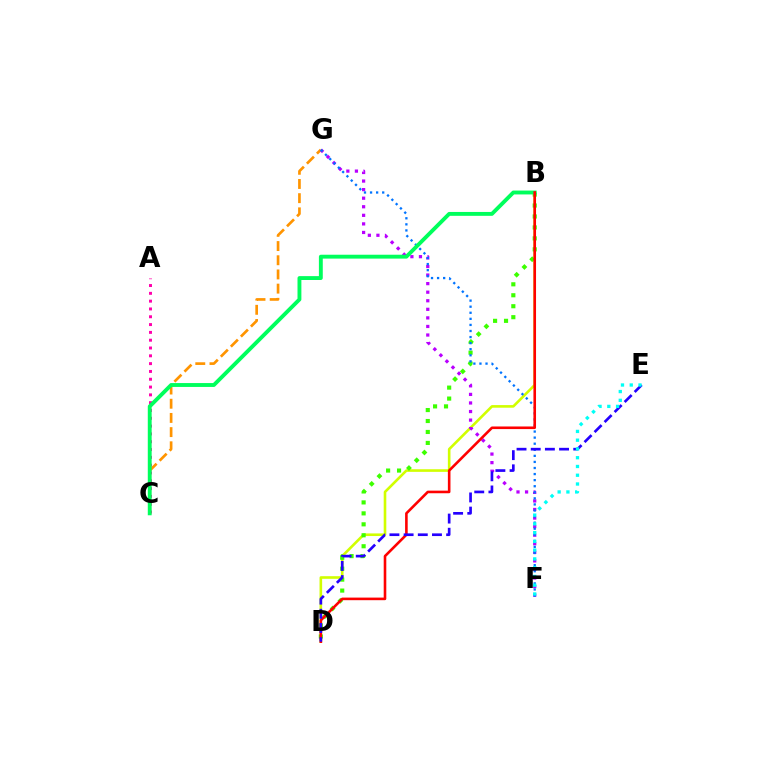{('A', 'C'): [{'color': '#ff00ac', 'line_style': 'dotted', 'thickness': 2.12}], ('B', 'D'): [{'color': '#d1ff00', 'line_style': 'solid', 'thickness': 1.88}, {'color': '#3dff00', 'line_style': 'dotted', 'thickness': 2.98}, {'color': '#ff0000', 'line_style': 'solid', 'thickness': 1.87}], ('C', 'G'): [{'color': '#ff9400', 'line_style': 'dashed', 'thickness': 1.93}], ('F', 'G'): [{'color': '#b900ff', 'line_style': 'dotted', 'thickness': 2.33}, {'color': '#0074ff', 'line_style': 'dotted', 'thickness': 1.65}], ('B', 'C'): [{'color': '#00ff5c', 'line_style': 'solid', 'thickness': 2.79}], ('D', 'E'): [{'color': '#2500ff', 'line_style': 'dashed', 'thickness': 1.93}], ('E', 'F'): [{'color': '#00fff6', 'line_style': 'dotted', 'thickness': 2.38}]}